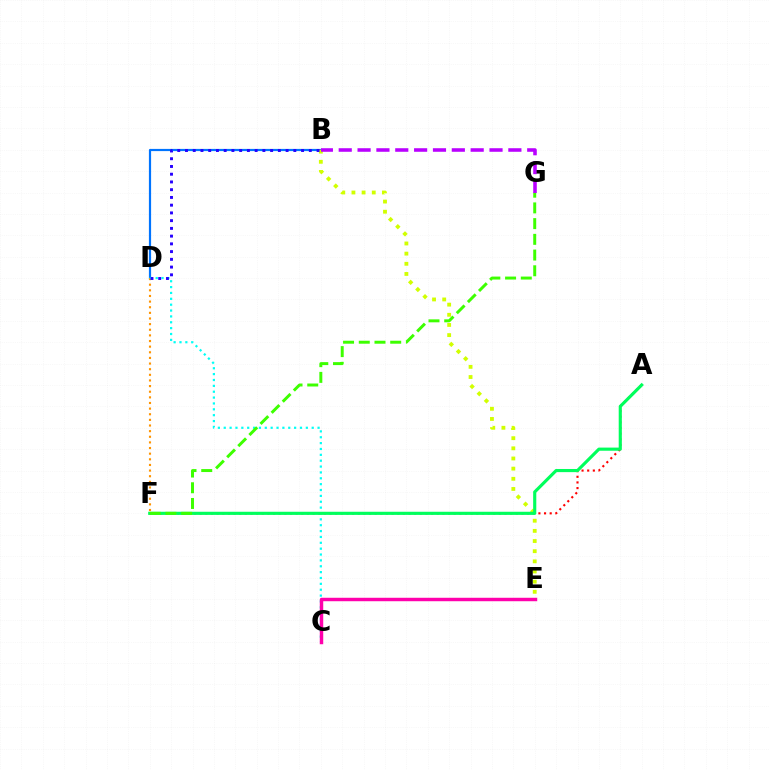{('B', 'D'): [{'color': '#0074ff', 'line_style': 'solid', 'thickness': 1.58}, {'color': '#2500ff', 'line_style': 'dotted', 'thickness': 2.1}], ('A', 'F'): [{'color': '#ff0000', 'line_style': 'dotted', 'thickness': 1.53}, {'color': '#00ff5c', 'line_style': 'solid', 'thickness': 2.26}], ('D', 'F'): [{'color': '#ff9400', 'line_style': 'dotted', 'thickness': 1.53}], ('C', 'D'): [{'color': '#00fff6', 'line_style': 'dotted', 'thickness': 1.59}], ('B', 'E'): [{'color': '#d1ff00', 'line_style': 'dotted', 'thickness': 2.76}], ('F', 'G'): [{'color': '#3dff00', 'line_style': 'dashed', 'thickness': 2.14}], ('C', 'E'): [{'color': '#ff00ac', 'line_style': 'solid', 'thickness': 2.48}], ('B', 'G'): [{'color': '#b900ff', 'line_style': 'dashed', 'thickness': 2.56}]}